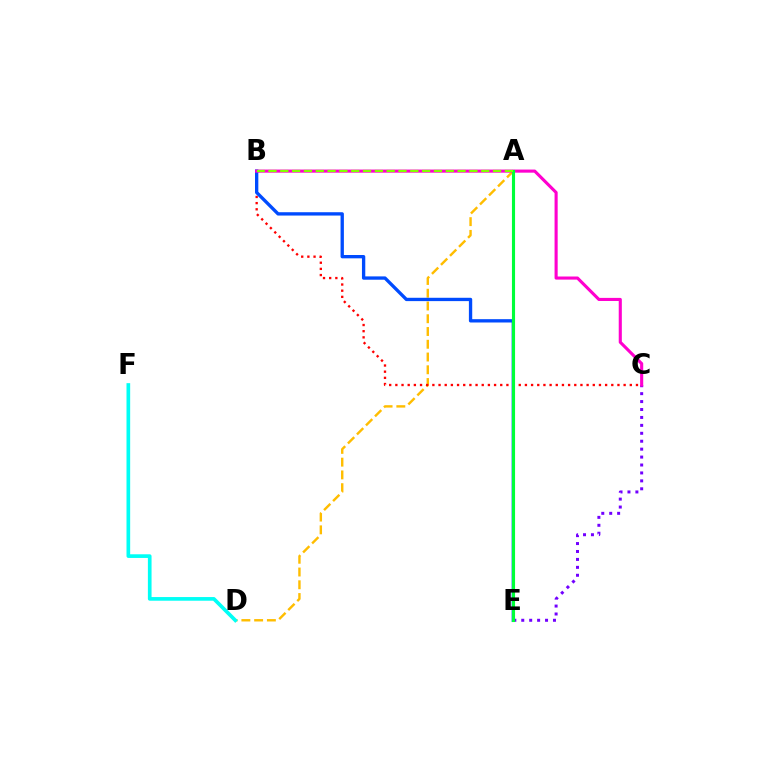{('A', 'D'): [{'color': '#ffbd00', 'line_style': 'dashed', 'thickness': 1.73}], ('C', 'E'): [{'color': '#7200ff', 'line_style': 'dotted', 'thickness': 2.15}], ('B', 'C'): [{'color': '#ff0000', 'line_style': 'dotted', 'thickness': 1.68}, {'color': '#ff00cf', 'line_style': 'solid', 'thickness': 2.24}], ('B', 'E'): [{'color': '#004bff', 'line_style': 'solid', 'thickness': 2.4}], ('A', 'E'): [{'color': '#00ff39', 'line_style': 'solid', 'thickness': 2.25}], ('A', 'B'): [{'color': '#84ff00', 'line_style': 'dashed', 'thickness': 1.61}], ('D', 'F'): [{'color': '#00fff6', 'line_style': 'solid', 'thickness': 2.64}]}